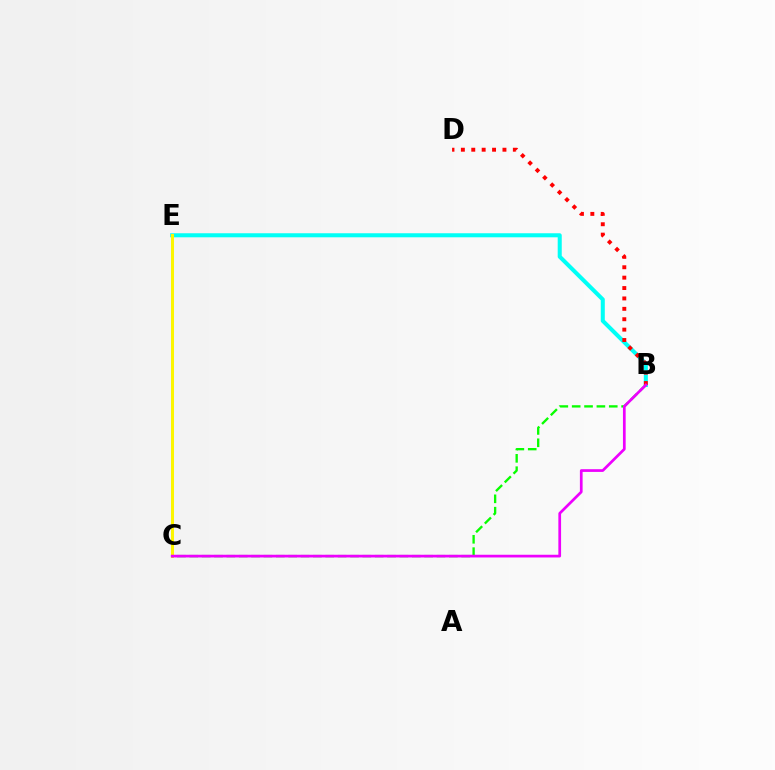{('C', 'E'): [{'color': '#0010ff', 'line_style': 'solid', 'thickness': 2.04}, {'color': '#fcf500', 'line_style': 'solid', 'thickness': 2.18}], ('B', 'E'): [{'color': '#00fff6', 'line_style': 'solid', 'thickness': 2.91}], ('B', 'C'): [{'color': '#08ff00', 'line_style': 'dashed', 'thickness': 1.68}, {'color': '#ee00ff', 'line_style': 'solid', 'thickness': 1.95}], ('B', 'D'): [{'color': '#ff0000', 'line_style': 'dotted', 'thickness': 2.82}]}